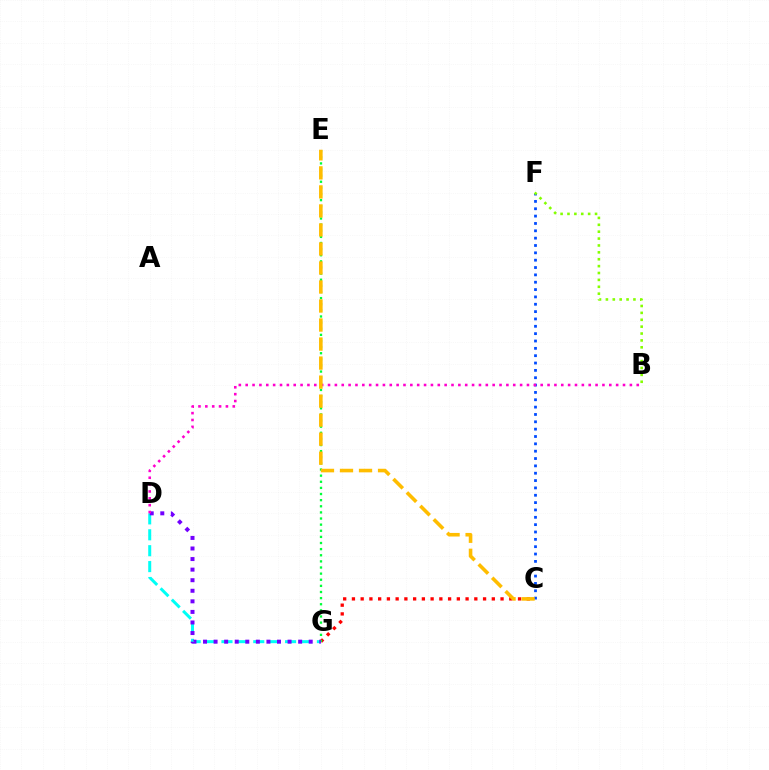{('C', 'G'): [{'color': '#ff0000', 'line_style': 'dotted', 'thickness': 2.38}], ('D', 'G'): [{'color': '#00fff6', 'line_style': 'dashed', 'thickness': 2.16}, {'color': '#7200ff', 'line_style': 'dotted', 'thickness': 2.87}], ('E', 'G'): [{'color': '#00ff39', 'line_style': 'dotted', 'thickness': 1.66}], ('C', 'F'): [{'color': '#004bff', 'line_style': 'dotted', 'thickness': 2.0}], ('B', 'D'): [{'color': '#ff00cf', 'line_style': 'dotted', 'thickness': 1.86}], ('C', 'E'): [{'color': '#ffbd00', 'line_style': 'dashed', 'thickness': 2.58}], ('B', 'F'): [{'color': '#84ff00', 'line_style': 'dotted', 'thickness': 1.87}]}